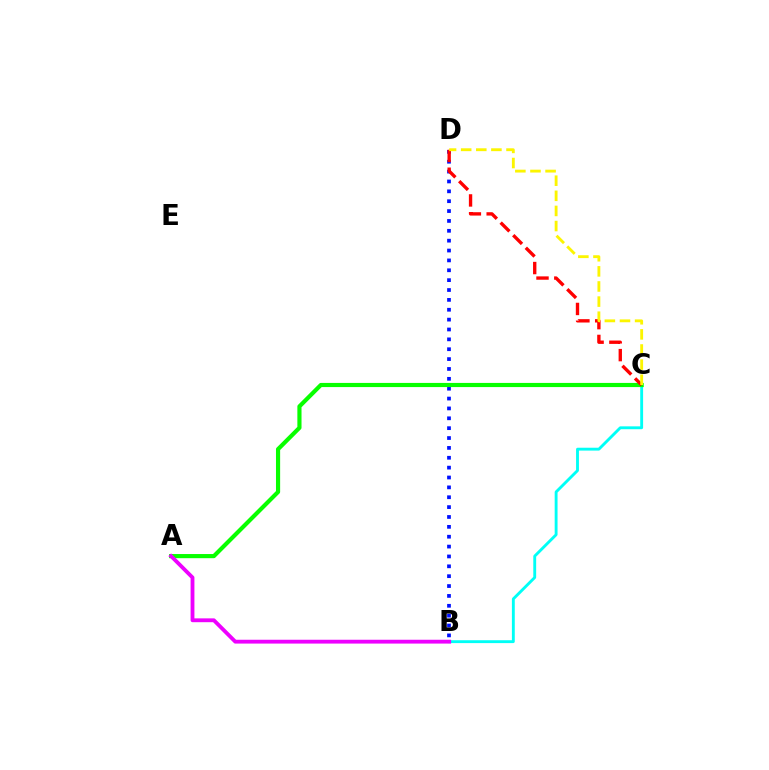{('B', 'C'): [{'color': '#00fff6', 'line_style': 'solid', 'thickness': 2.07}], ('B', 'D'): [{'color': '#0010ff', 'line_style': 'dotted', 'thickness': 2.68}], ('A', 'C'): [{'color': '#08ff00', 'line_style': 'solid', 'thickness': 2.99}], ('C', 'D'): [{'color': '#ff0000', 'line_style': 'dashed', 'thickness': 2.42}, {'color': '#fcf500', 'line_style': 'dashed', 'thickness': 2.05}], ('A', 'B'): [{'color': '#ee00ff', 'line_style': 'solid', 'thickness': 2.76}]}